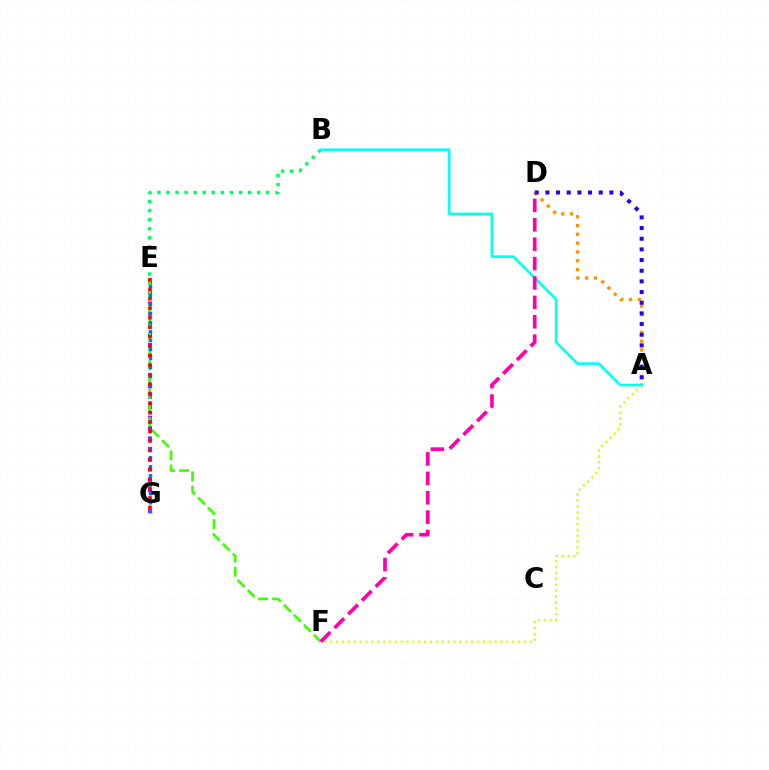{('E', 'G'): [{'color': '#b900ff', 'line_style': 'dotted', 'thickness': 2.82}, {'color': '#0074ff', 'line_style': 'dotted', 'thickness': 2.45}, {'color': '#ff0000', 'line_style': 'dotted', 'thickness': 2.58}], ('A', 'D'): [{'color': '#ff9400', 'line_style': 'dotted', 'thickness': 2.39}, {'color': '#2500ff', 'line_style': 'dotted', 'thickness': 2.9}], ('E', 'F'): [{'color': '#3dff00', 'line_style': 'dashed', 'thickness': 1.92}], ('B', 'E'): [{'color': '#00ff5c', 'line_style': 'dotted', 'thickness': 2.46}], ('A', 'F'): [{'color': '#d1ff00', 'line_style': 'dotted', 'thickness': 1.6}], ('A', 'B'): [{'color': '#00fff6', 'line_style': 'solid', 'thickness': 1.88}], ('D', 'F'): [{'color': '#ff00ac', 'line_style': 'dashed', 'thickness': 2.64}]}